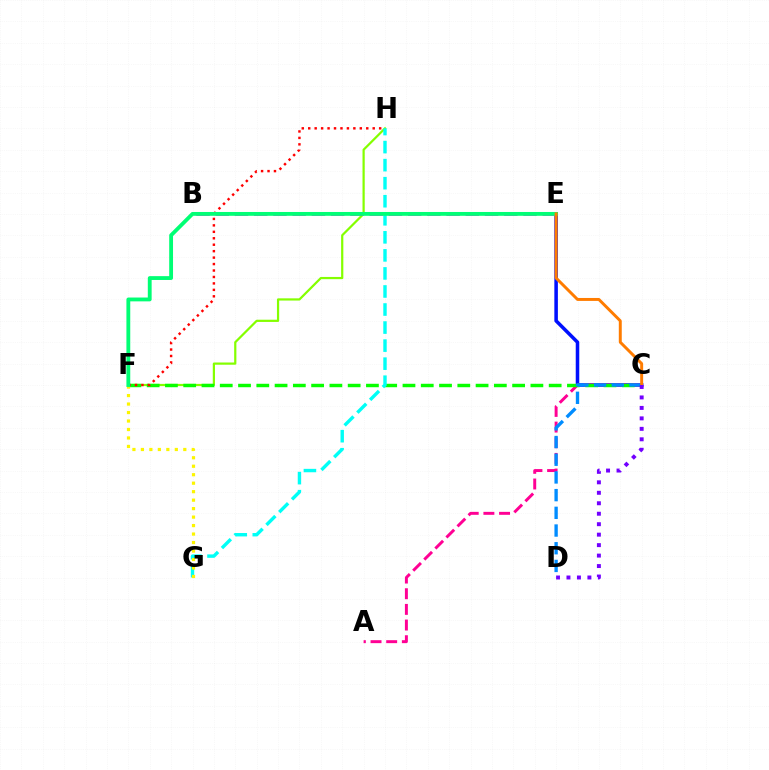{('C', 'E'): [{'color': '#0010ff', 'line_style': 'solid', 'thickness': 2.54}, {'color': '#ff7c00', 'line_style': 'solid', 'thickness': 2.12}], ('F', 'H'): [{'color': '#84ff00', 'line_style': 'solid', 'thickness': 1.6}, {'color': '#ff0000', 'line_style': 'dotted', 'thickness': 1.75}], ('A', 'C'): [{'color': '#ff0094', 'line_style': 'dashed', 'thickness': 2.13}], ('C', 'F'): [{'color': '#08ff00', 'line_style': 'dashed', 'thickness': 2.48}], ('G', 'H'): [{'color': '#00fff6', 'line_style': 'dashed', 'thickness': 2.45}], ('B', 'E'): [{'color': '#ee00ff', 'line_style': 'dashed', 'thickness': 2.61}], ('F', 'G'): [{'color': '#fcf500', 'line_style': 'dotted', 'thickness': 2.3}], ('E', 'F'): [{'color': '#00ff74', 'line_style': 'solid', 'thickness': 2.76}], ('C', 'D'): [{'color': '#008cff', 'line_style': 'dashed', 'thickness': 2.4}, {'color': '#7200ff', 'line_style': 'dotted', 'thickness': 2.84}]}